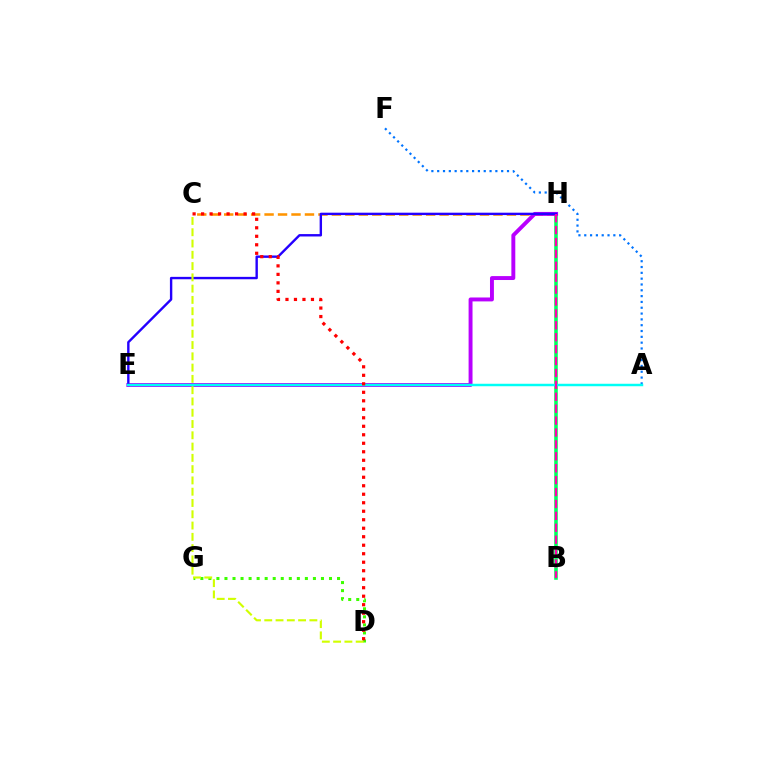{('B', 'H'): [{'color': '#00ff5c', 'line_style': 'solid', 'thickness': 2.57}, {'color': '#ff00ac', 'line_style': 'dashed', 'thickness': 1.62}], ('C', 'H'): [{'color': '#ff9400', 'line_style': 'dashed', 'thickness': 1.83}], ('E', 'H'): [{'color': '#b900ff', 'line_style': 'solid', 'thickness': 2.82}, {'color': '#2500ff', 'line_style': 'solid', 'thickness': 1.72}], ('A', 'F'): [{'color': '#0074ff', 'line_style': 'dotted', 'thickness': 1.58}], ('D', 'G'): [{'color': '#3dff00', 'line_style': 'dotted', 'thickness': 2.18}], ('C', 'D'): [{'color': '#d1ff00', 'line_style': 'dashed', 'thickness': 1.53}, {'color': '#ff0000', 'line_style': 'dotted', 'thickness': 2.31}], ('A', 'E'): [{'color': '#00fff6', 'line_style': 'solid', 'thickness': 1.78}]}